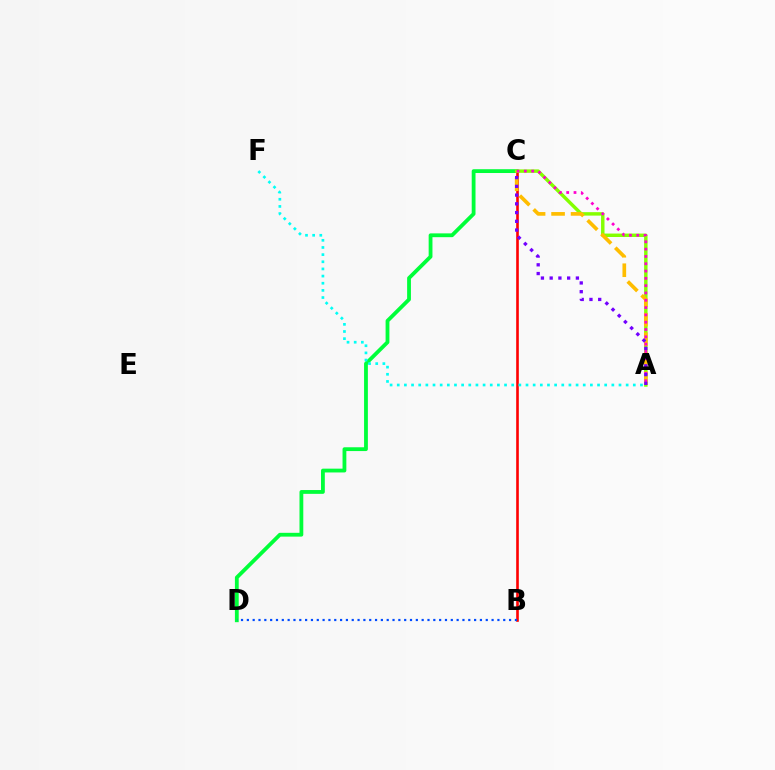{('C', 'D'): [{'color': '#00ff39', 'line_style': 'solid', 'thickness': 2.74}], ('B', 'C'): [{'color': '#ff0000', 'line_style': 'solid', 'thickness': 1.89}], ('A', 'F'): [{'color': '#00fff6', 'line_style': 'dotted', 'thickness': 1.94}], ('A', 'C'): [{'color': '#84ff00', 'line_style': 'solid', 'thickness': 2.48}, {'color': '#ffbd00', 'line_style': 'dashed', 'thickness': 2.65}, {'color': '#ff00cf', 'line_style': 'dotted', 'thickness': 1.99}, {'color': '#7200ff', 'line_style': 'dotted', 'thickness': 2.37}], ('B', 'D'): [{'color': '#004bff', 'line_style': 'dotted', 'thickness': 1.58}]}